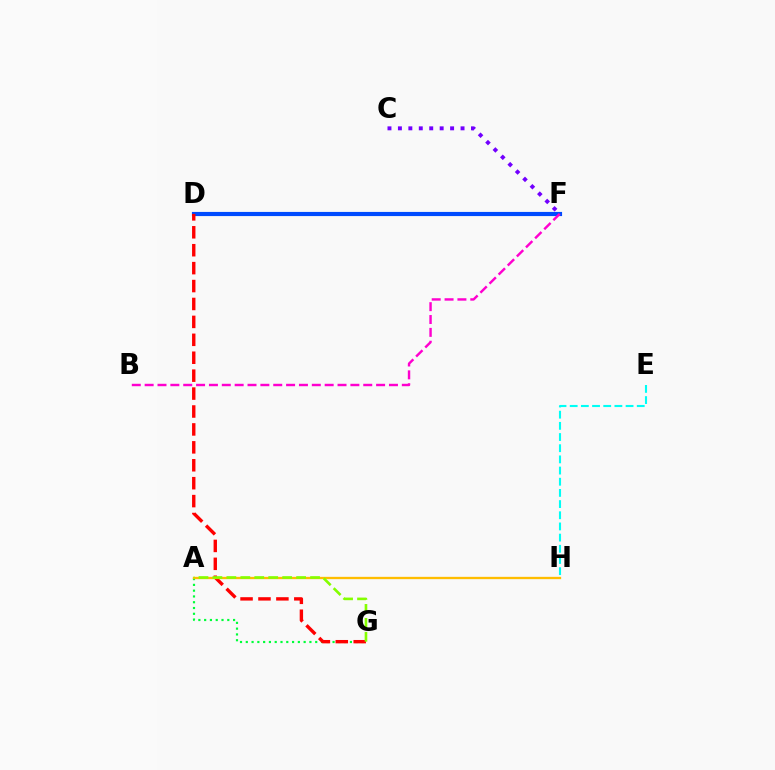{('D', 'F'): [{'color': '#004bff', 'line_style': 'solid', 'thickness': 2.99}], ('A', 'G'): [{'color': '#00ff39', 'line_style': 'dotted', 'thickness': 1.57}, {'color': '#84ff00', 'line_style': 'dashed', 'thickness': 1.9}], ('B', 'F'): [{'color': '#ff00cf', 'line_style': 'dashed', 'thickness': 1.75}], ('D', 'G'): [{'color': '#ff0000', 'line_style': 'dashed', 'thickness': 2.43}], ('E', 'H'): [{'color': '#00fff6', 'line_style': 'dashed', 'thickness': 1.52}], ('C', 'F'): [{'color': '#7200ff', 'line_style': 'dotted', 'thickness': 2.84}], ('A', 'H'): [{'color': '#ffbd00', 'line_style': 'solid', 'thickness': 1.67}]}